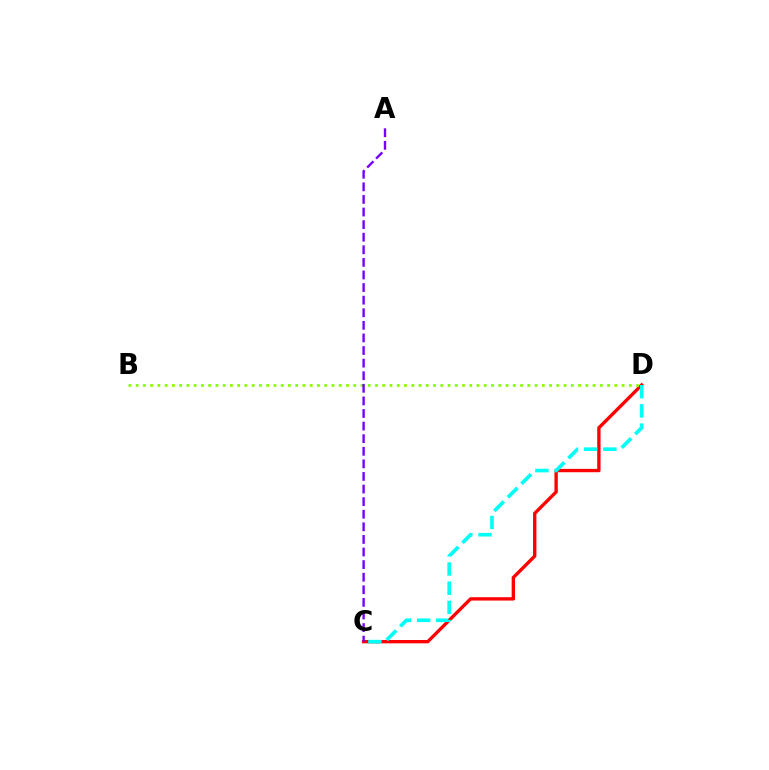{('C', 'D'): [{'color': '#ff0000', 'line_style': 'solid', 'thickness': 2.41}, {'color': '#00fff6', 'line_style': 'dashed', 'thickness': 2.61}], ('B', 'D'): [{'color': '#84ff00', 'line_style': 'dotted', 'thickness': 1.97}], ('A', 'C'): [{'color': '#7200ff', 'line_style': 'dashed', 'thickness': 1.71}]}